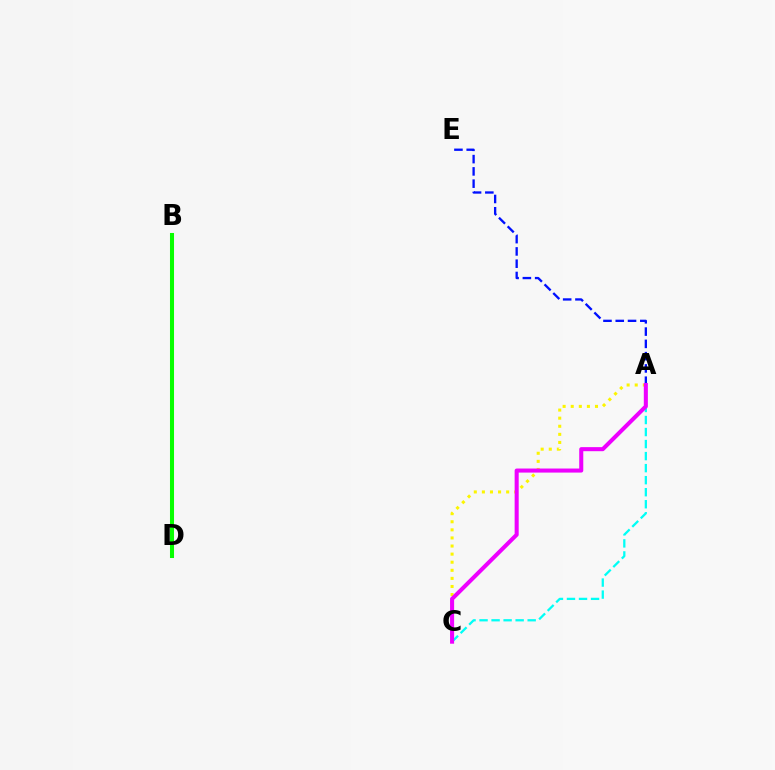{('B', 'D'): [{'color': '#ff0000', 'line_style': 'solid', 'thickness': 1.66}, {'color': '#08ff00', 'line_style': 'solid', 'thickness': 2.91}], ('A', 'C'): [{'color': '#fcf500', 'line_style': 'dotted', 'thickness': 2.2}, {'color': '#00fff6', 'line_style': 'dashed', 'thickness': 1.63}, {'color': '#ee00ff', 'line_style': 'solid', 'thickness': 2.92}], ('A', 'E'): [{'color': '#0010ff', 'line_style': 'dashed', 'thickness': 1.67}]}